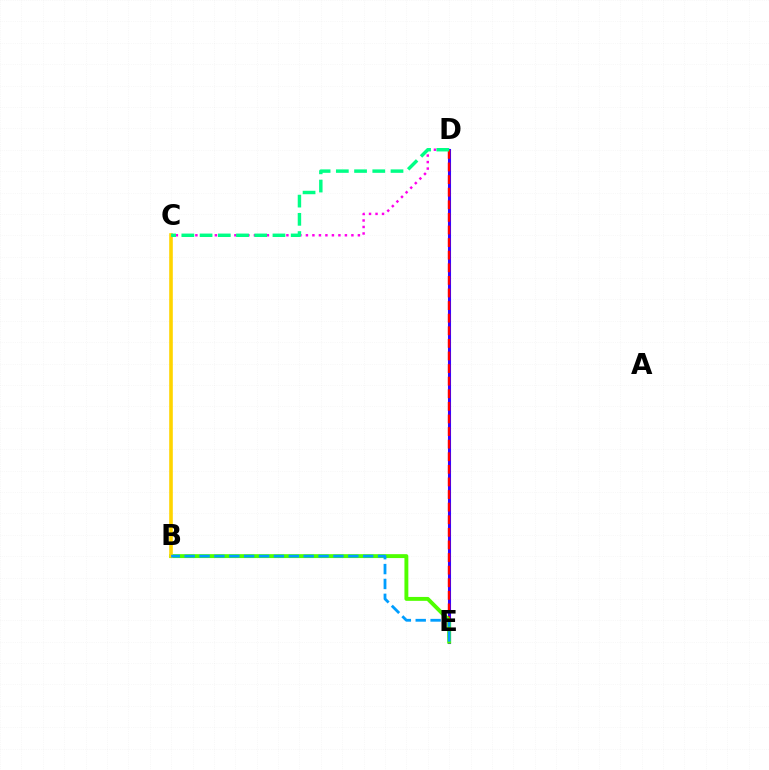{('C', 'D'): [{'color': '#ff00ed', 'line_style': 'dotted', 'thickness': 1.77}, {'color': '#00ff86', 'line_style': 'dashed', 'thickness': 2.48}], ('D', 'E'): [{'color': '#3700ff', 'line_style': 'solid', 'thickness': 2.22}, {'color': '#ff0000', 'line_style': 'dashed', 'thickness': 1.71}], ('B', 'E'): [{'color': '#4fff00', 'line_style': 'solid', 'thickness': 2.81}, {'color': '#009eff', 'line_style': 'dashed', 'thickness': 2.02}], ('B', 'C'): [{'color': '#ffd500', 'line_style': 'solid', 'thickness': 2.6}]}